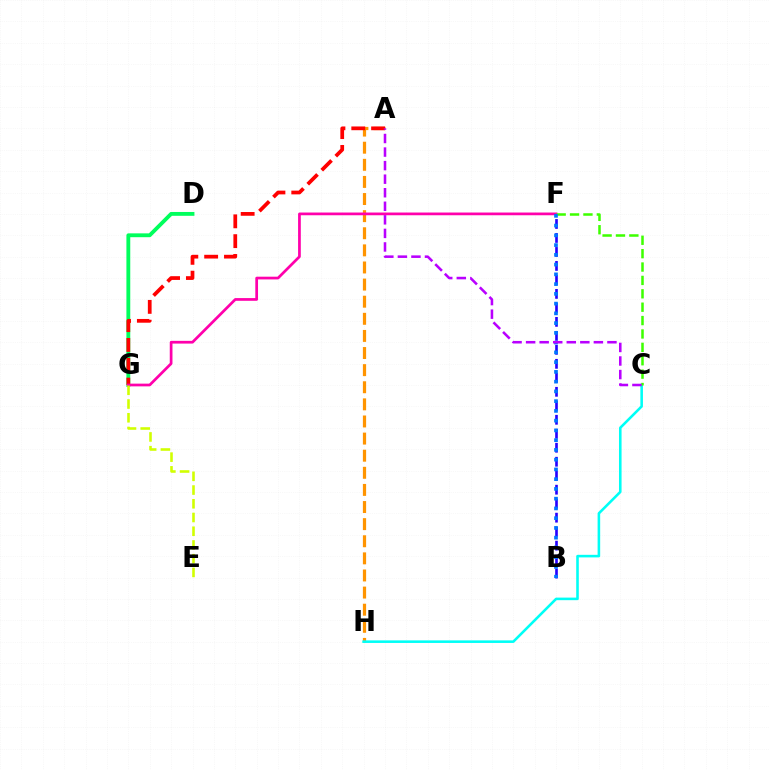{('A', 'H'): [{'color': '#ff9400', 'line_style': 'dashed', 'thickness': 2.32}], ('D', 'G'): [{'color': '#00ff5c', 'line_style': 'solid', 'thickness': 2.77}], ('C', 'H'): [{'color': '#00fff6', 'line_style': 'solid', 'thickness': 1.86}], ('A', 'G'): [{'color': '#ff0000', 'line_style': 'dashed', 'thickness': 2.69}], ('B', 'F'): [{'color': '#2500ff', 'line_style': 'dashed', 'thickness': 1.9}, {'color': '#0074ff', 'line_style': 'dotted', 'thickness': 2.65}], ('F', 'G'): [{'color': '#ff00ac', 'line_style': 'solid', 'thickness': 1.96}], ('E', 'G'): [{'color': '#d1ff00', 'line_style': 'dashed', 'thickness': 1.87}], ('C', 'F'): [{'color': '#3dff00', 'line_style': 'dashed', 'thickness': 1.82}], ('A', 'C'): [{'color': '#b900ff', 'line_style': 'dashed', 'thickness': 1.84}]}